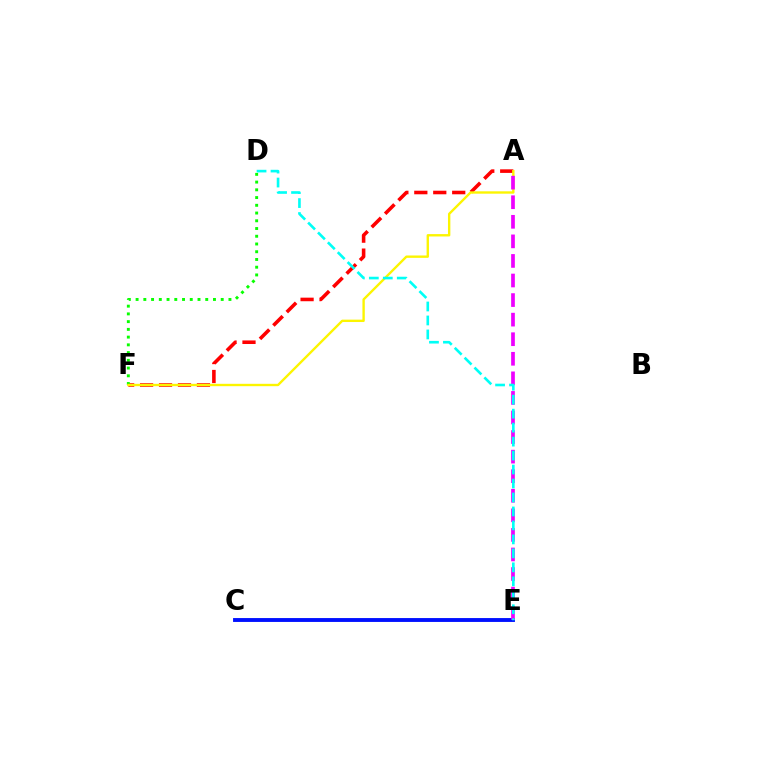{('A', 'F'): [{'color': '#ff0000', 'line_style': 'dashed', 'thickness': 2.57}, {'color': '#fcf500', 'line_style': 'solid', 'thickness': 1.71}], ('C', 'E'): [{'color': '#0010ff', 'line_style': 'solid', 'thickness': 2.79}], ('D', 'F'): [{'color': '#08ff00', 'line_style': 'dotted', 'thickness': 2.1}], ('A', 'E'): [{'color': '#ee00ff', 'line_style': 'dashed', 'thickness': 2.66}], ('D', 'E'): [{'color': '#00fff6', 'line_style': 'dashed', 'thickness': 1.9}]}